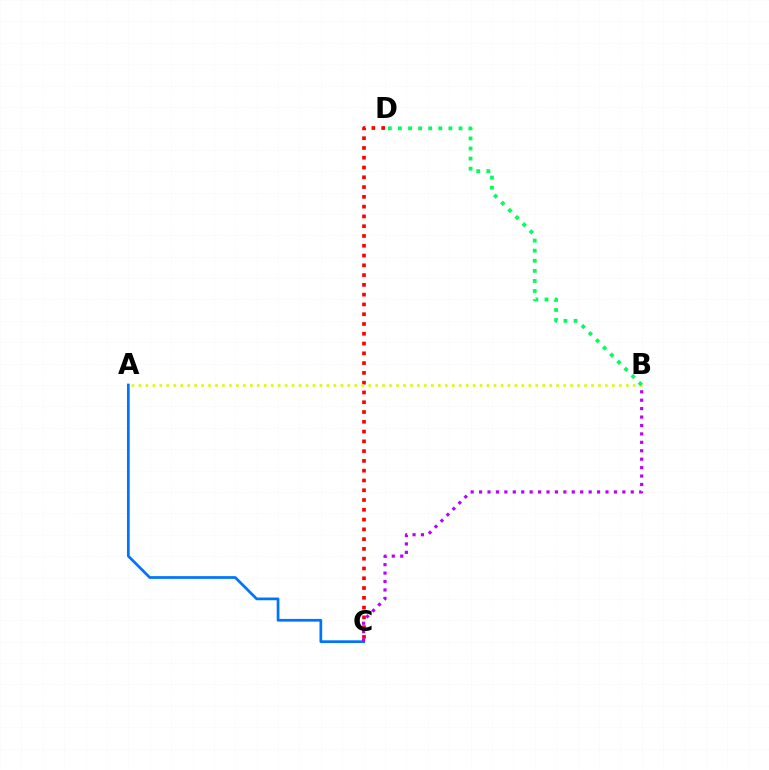{('C', 'D'): [{'color': '#ff0000', 'line_style': 'dotted', 'thickness': 2.66}], ('A', 'B'): [{'color': '#d1ff00', 'line_style': 'dotted', 'thickness': 1.89}], ('A', 'C'): [{'color': '#0074ff', 'line_style': 'solid', 'thickness': 1.96}], ('B', 'C'): [{'color': '#b900ff', 'line_style': 'dotted', 'thickness': 2.29}], ('B', 'D'): [{'color': '#00ff5c', 'line_style': 'dotted', 'thickness': 2.74}]}